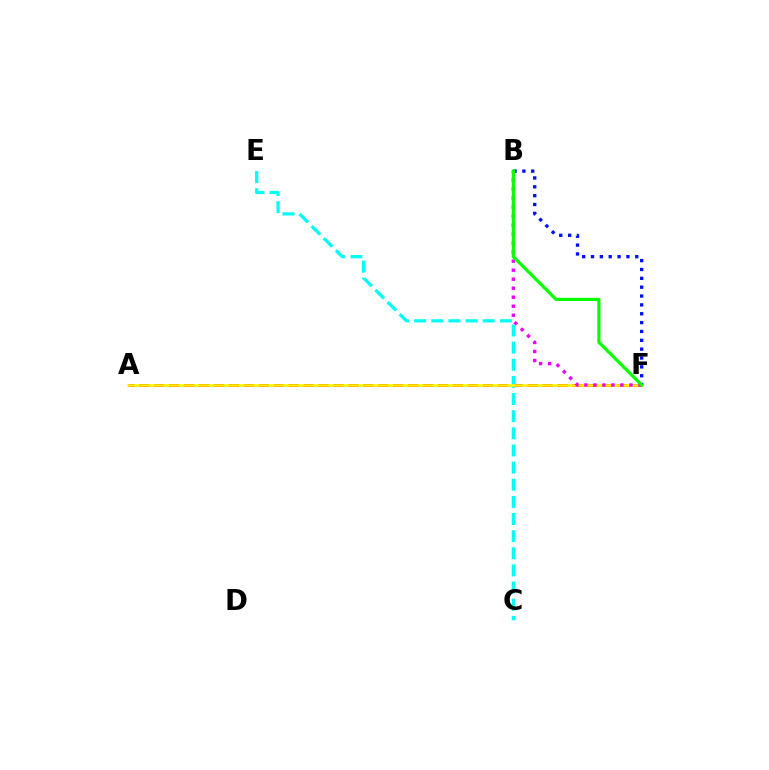{('B', 'F'): [{'color': '#0010ff', 'line_style': 'dotted', 'thickness': 2.41}, {'color': '#ee00ff', 'line_style': 'dotted', 'thickness': 2.45}, {'color': '#08ff00', 'line_style': 'solid', 'thickness': 2.3}], ('A', 'F'): [{'color': '#ff0000', 'line_style': 'dashed', 'thickness': 2.03}, {'color': '#fcf500', 'line_style': 'solid', 'thickness': 1.82}], ('C', 'E'): [{'color': '#00fff6', 'line_style': 'dashed', 'thickness': 2.33}]}